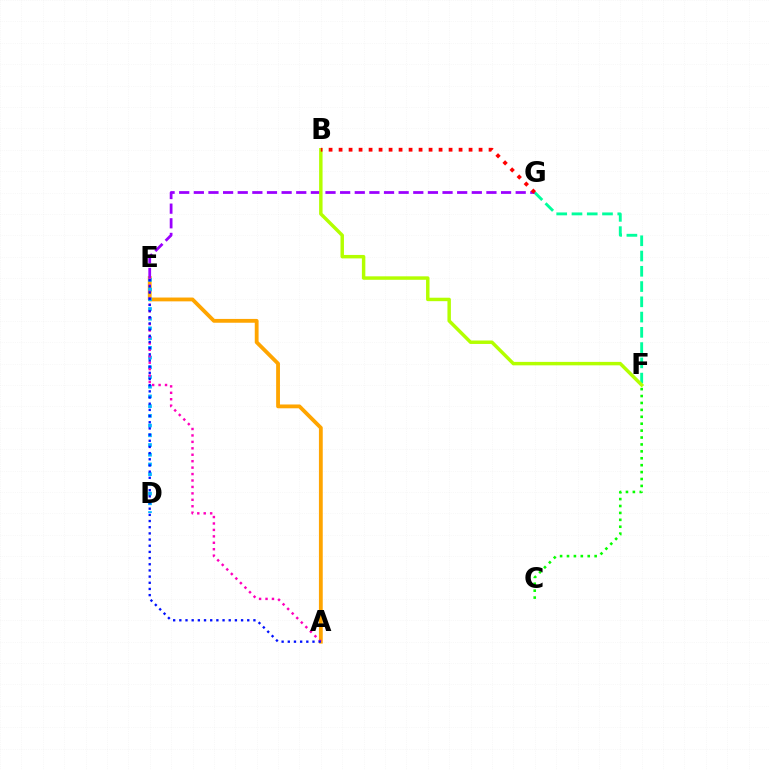{('A', 'E'): [{'color': '#ffa500', 'line_style': 'solid', 'thickness': 2.75}, {'color': '#ff00bd', 'line_style': 'dotted', 'thickness': 1.75}, {'color': '#0010ff', 'line_style': 'dotted', 'thickness': 1.68}], ('D', 'E'): [{'color': '#00b5ff', 'line_style': 'dotted', 'thickness': 2.64}], ('F', 'G'): [{'color': '#00ff9d', 'line_style': 'dashed', 'thickness': 2.07}], ('E', 'G'): [{'color': '#9b00ff', 'line_style': 'dashed', 'thickness': 1.99}], ('B', 'F'): [{'color': '#b3ff00', 'line_style': 'solid', 'thickness': 2.49}], ('B', 'G'): [{'color': '#ff0000', 'line_style': 'dotted', 'thickness': 2.72}], ('C', 'F'): [{'color': '#08ff00', 'line_style': 'dotted', 'thickness': 1.88}]}